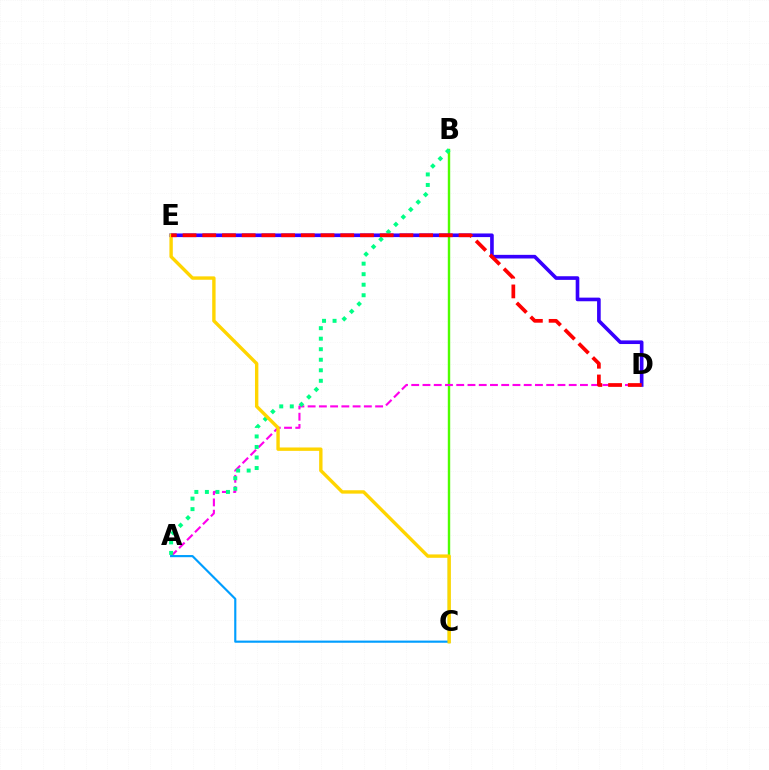{('B', 'C'): [{'color': '#4fff00', 'line_style': 'solid', 'thickness': 1.74}], ('A', 'D'): [{'color': '#ff00ed', 'line_style': 'dashed', 'thickness': 1.53}], ('D', 'E'): [{'color': '#3700ff', 'line_style': 'solid', 'thickness': 2.62}, {'color': '#ff0000', 'line_style': 'dashed', 'thickness': 2.68}], ('A', 'C'): [{'color': '#009eff', 'line_style': 'solid', 'thickness': 1.55}], ('A', 'B'): [{'color': '#00ff86', 'line_style': 'dotted', 'thickness': 2.86}], ('C', 'E'): [{'color': '#ffd500', 'line_style': 'solid', 'thickness': 2.44}]}